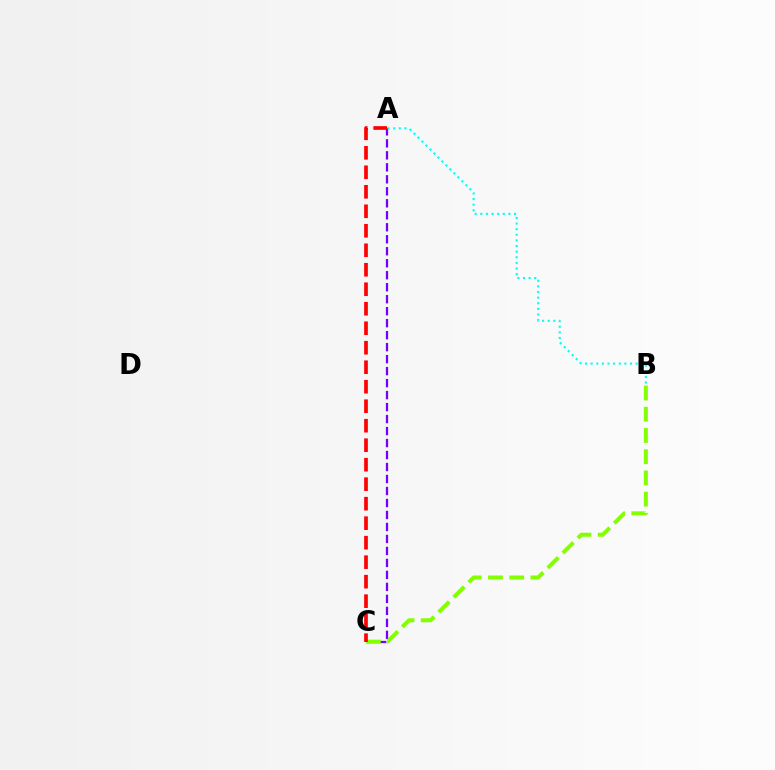{('A', 'C'): [{'color': '#7200ff', 'line_style': 'dashed', 'thickness': 1.63}, {'color': '#ff0000', 'line_style': 'dashed', 'thickness': 2.65}], ('B', 'C'): [{'color': '#84ff00', 'line_style': 'dashed', 'thickness': 2.88}], ('A', 'B'): [{'color': '#00fff6', 'line_style': 'dotted', 'thickness': 1.53}]}